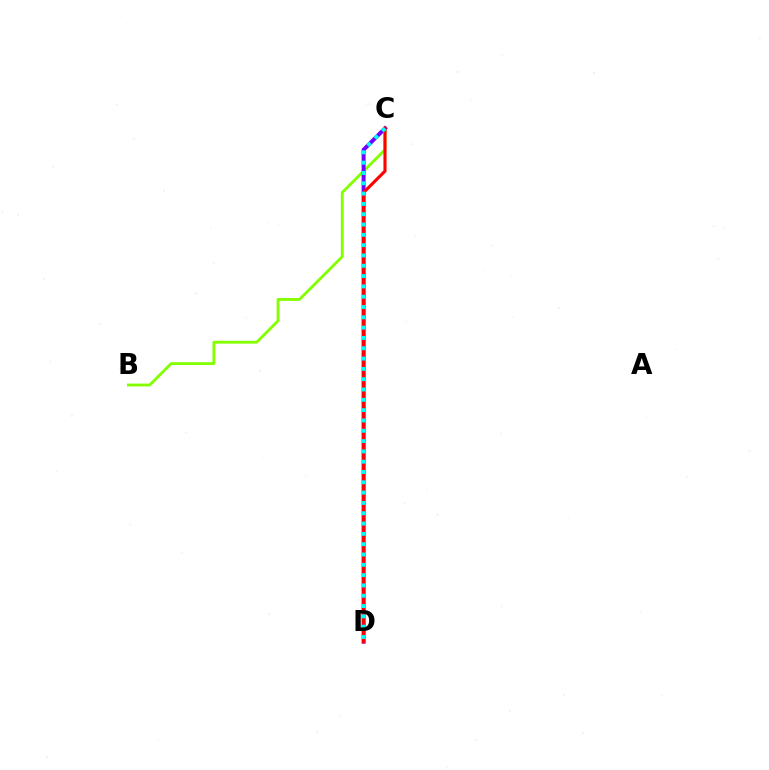{('B', 'C'): [{'color': '#84ff00', 'line_style': 'solid', 'thickness': 2.05}], ('C', 'D'): [{'color': '#7200ff', 'line_style': 'solid', 'thickness': 2.87}, {'color': '#ff0000', 'line_style': 'solid', 'thickness': 2.25}, {'color': '#00fff6', 'line_style': 'dotted', 'thickness': 2.8}]}